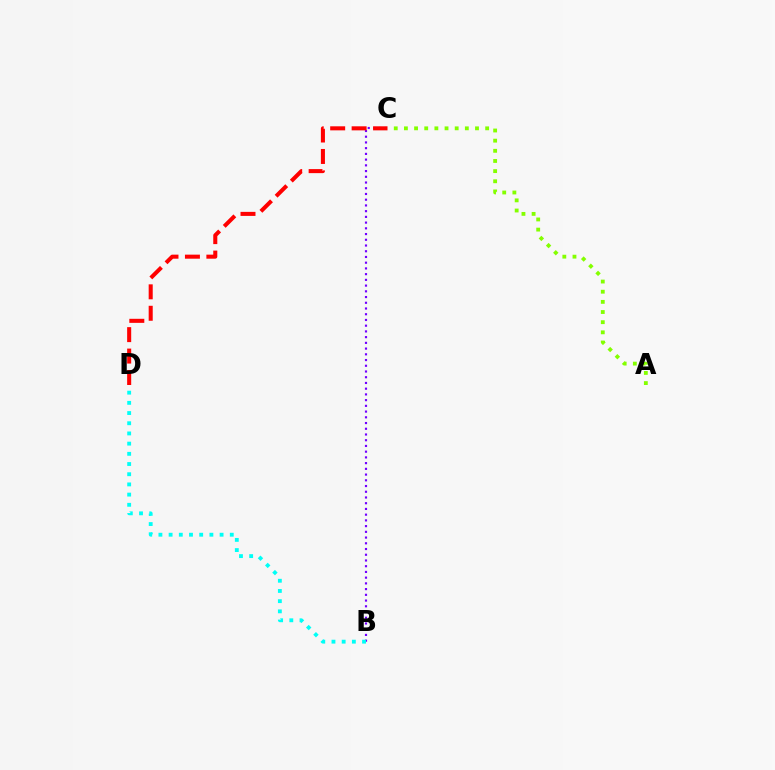{('B', 'C'): [{'color': '#7200ff', 'line_style': 'dotted', 'thickness': 1.56}], ('A', 'C'): [{'color': '#84ff00', 'line_style': 'dotted', 'thickness': 2.76}], ('C', 'D'): [{'color': '#ff0000', 'line_style': 'dashed', 'thickness': 2.91}], ('B', 'D'): [{'color': '#00fff6', 'line_style': 'dotted', 'thickness': 2.77}]}